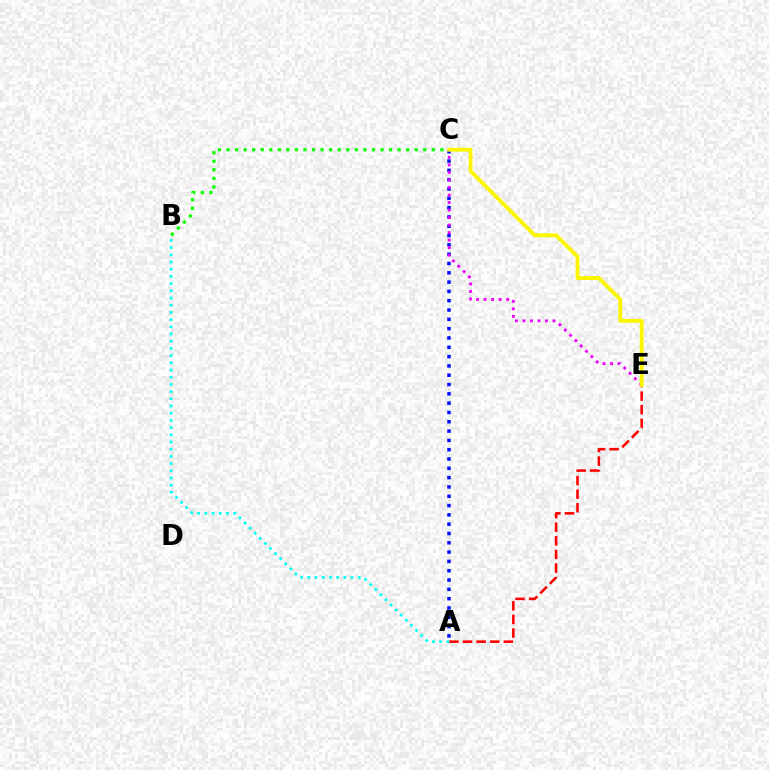{('A', 'C'): [{'color': '#0010ff', 'line_style': 'dotted', 'thickness': 2.53}], ('A', 'E'): [{'color': '#ff0000', 'line_style': 'dashed', 'thickness': 1.85}], ('C', 'E'): [{'color': '#ee00ff', 'line_style': 'dotted', 'thickness': 2.04}, {'color': '#fcf500', 'line_style': 'solid', 'thickness': 2.76}], ('A', 'B'): [{'color': '#00fff6', 'line_style': 'dotted', 'thickness': 1.96}], ('B', 'C'): [{'color': '#08ff00', 'line_style': 'dotted', 'thickness': 2.32}]}